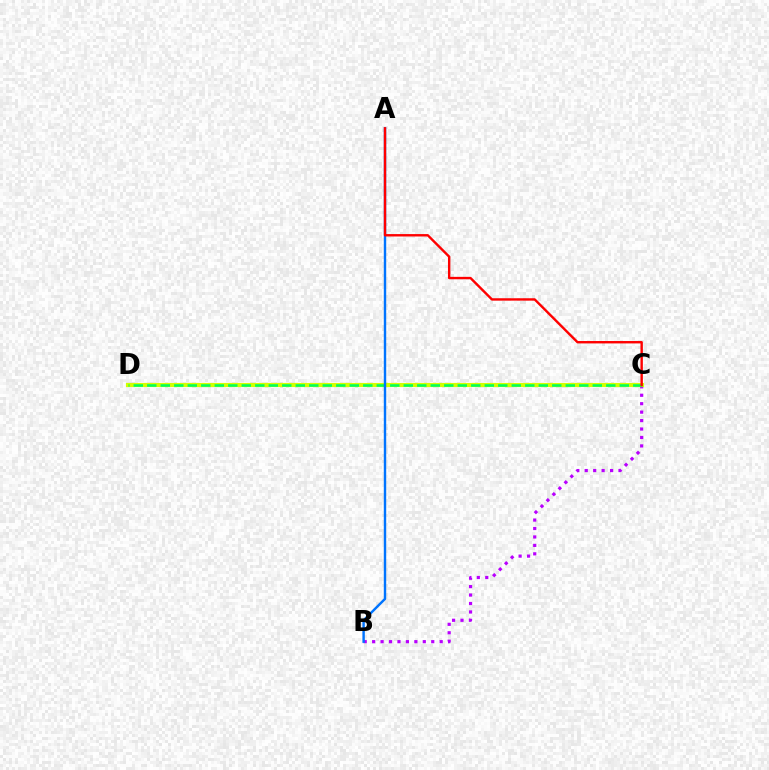{('B', 'C'): [{'color': '#b900ff', 'line_style': 'dotted', 'thickness': 2.29}], ('C', 'D'): [{'color': '#d1ff00', 'line_style': 'solid', 'thickness': 2.98}, {'color': '#00ff5c', 'line_style': 'dashed', 'thickness': 1.83}], ('A', 'B'): [{'color': '#0074ff', 'line_style': 'solid', 'thickness': 1.74}], ('A', 'C'): [{'color': '#ff0000', 'line_style': 'solid', 'thickness': 1.73}]}